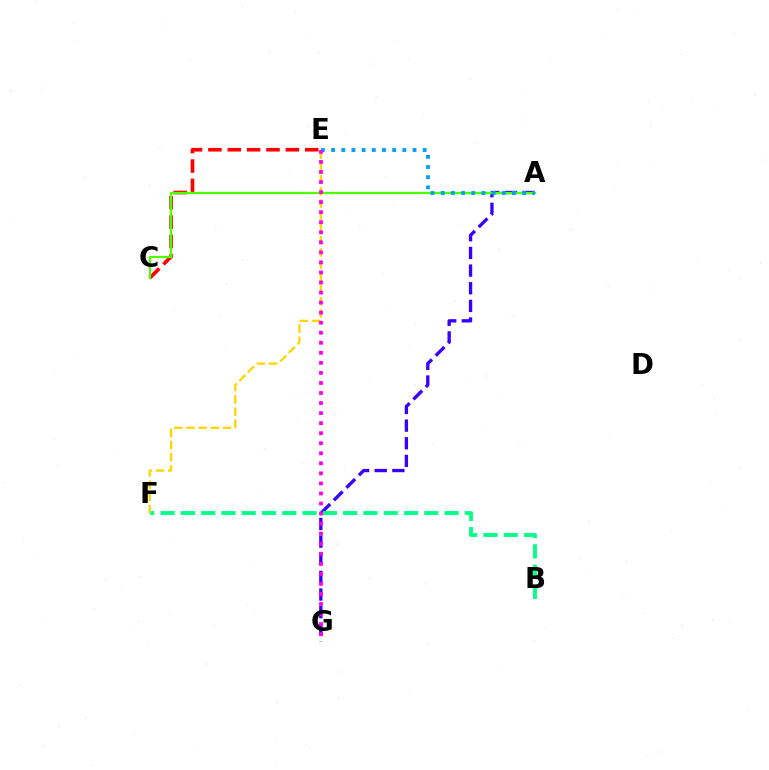{('C', 'E'): [{'color': '#ff0000', 'line_style': 'dashed', 'thickness': 2.63}], ('A', 'G'): [{'color': '#3700ff', 'line_style': 'dashed', 'thickness': 2.4}], ('A', 'C'): [{'color': '#4fff00', 'line_style': 'solid', 'thickness': 1.64}], ('A', 'E'): [{'color': '#009eff', 'line_style': 'dotted', 'thickness': 2.76}], ('B', 'F'): [{'color': '#00ff86', 'line_style': 'dashed', 'thickness': 2.76}], ('E', 'F'): [{'color': '#ffd500', 'line_style': 'dashed', 'thickness': 1.66}], ('E', 'G'): [{'color': '#ff00ed', 'line_style': 'dotted', 'thickness': 2.73}]}